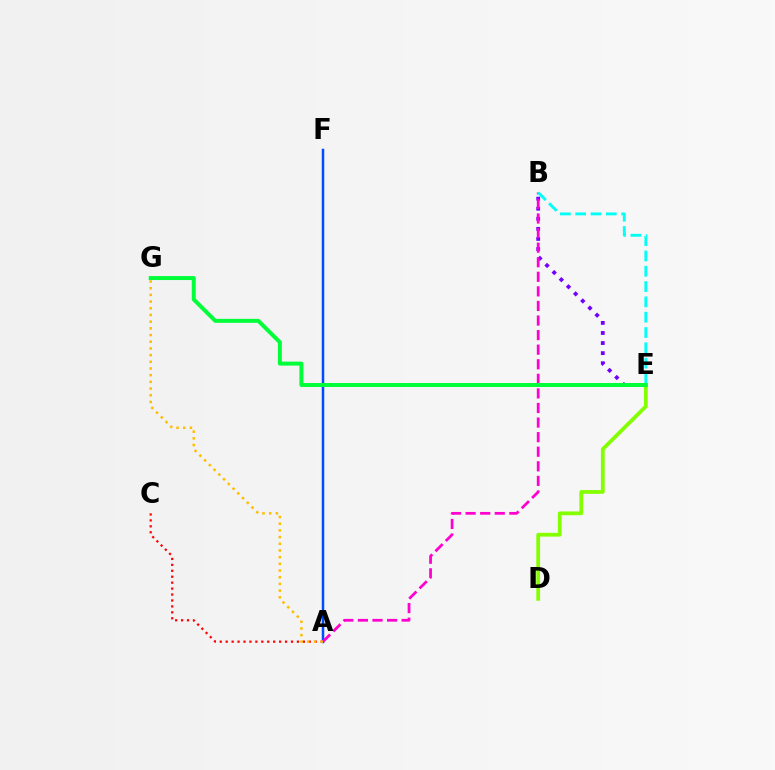{('A', 'C'): [{'color': '#ff0000', 'line_style': 'dotted', 'thickness': 1.61}], ('B', 'E'): [{'color': '#7200ff', 'line_style': 'dotted', 'thickness': 2.74}, {'color': '#00fff6', 'line_style': 'dashed', 'thickness': 2.08}], ('D', 'E'): [{'color': '#84ff00', 'line_style': 'solid', 'thickness': 2.72}], ('A', 'F'): [{'color': '#004bff', 'line_style': 'solid', 'thickness': 1.79}], ('A', 'B'): [{'color': '#ff00cf', 'line_style': 'dashed', 'thickness': 1.98}], ('A', 'G'): [{'color': '#ffbd00', 'line_style': 'dotted', 'thickness': 1.82}], ('E', 'G'): [{'color': '#00ff39', 'line_style': 'solid', 'thickness': 2.86}]}